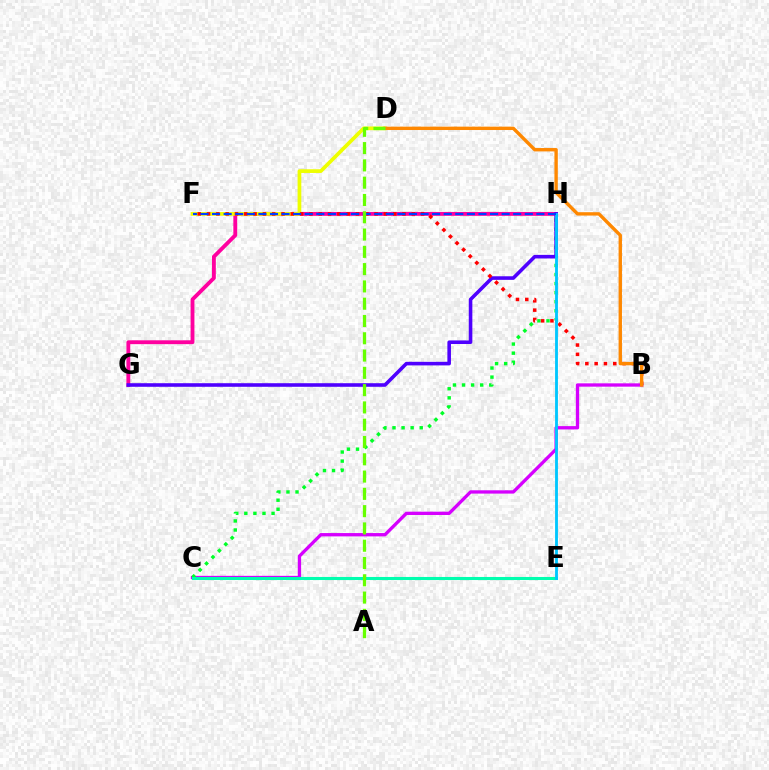{('G', 'H'): [{'color': '#ff00a0', 'line_style': 'solid', 'thickness': 2.78}, {'color': '#4f00ff', 'line_style': 'solid', 'thickness': 2.58}], ('B', 'C'): [{'color': '#d600ff', 'line_style': 'solid', 'thickness': 2.39}], ('C', 'H'): [{'color': '#00ff27', 'line_style': 'dotted', 'thickness': 2.46}], ('D', 'F'): [{'color': '#eeff00', 'line_style': 'solid', 'thickness': 2.67}], ('B', 'F'): [{'color': '#ff0000', 'line_style': 'dotted', 'thickness': 2.53}], ('B', 'D'): [{'color': '#ff8800', 'line_style': 'solid', 'thickness': 2.43}], ('C', 'E'): [{'color': '#00ffaf', 'line_style': 'solid', 'thickness': 2.21}], ('E', 'H'): [{'color': '#00c7ff', 'line_style': 'solid', 'thickness': 2.05}], ('F', 'H'): [{'color': '#003fff', 'line_style': 'dashed', 'thickness': 1.57}], ('A', 'D'): [{'color': '#66ff00', 'line_style': 'dashed', 'thickness': 2.35}]}